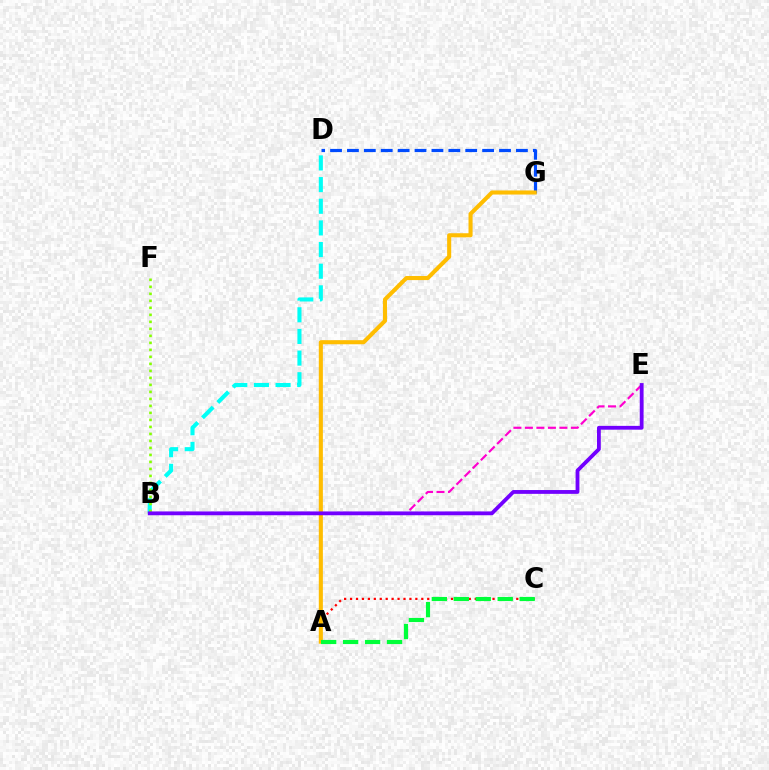{('B', 'D'): [{'color': '#00fff6', 'line_style': 'dashed', 'thickness': 2.94}], ('D', 'G'): [{'color': '#004bff', 'line_style': 'dashed', 'thickness': 2.3}], ('B', 'F'): [{'color': '#84ff00', 'line_style': 'dotted', 'thickness': 1.9}], ('A', 'C'): [{'color': '#ff0000', 'line_style': 'dotted', 'thickness': 1.61}, {'color': '#00ff39', 'line_style': 'dashed', 'thickness': 2.98}], ('B', 'E'): [{'color': '#ff00cf', 'line_style': 'dashed', 'thickness': 1.56}, {'color': '#7200ff', 'line_style': 'solid', 'thickness': 2.75}], ('A', 'G'): [{'color': '#ffbd00', 'line_style': 'solid', 'thickness': 2.94}]}